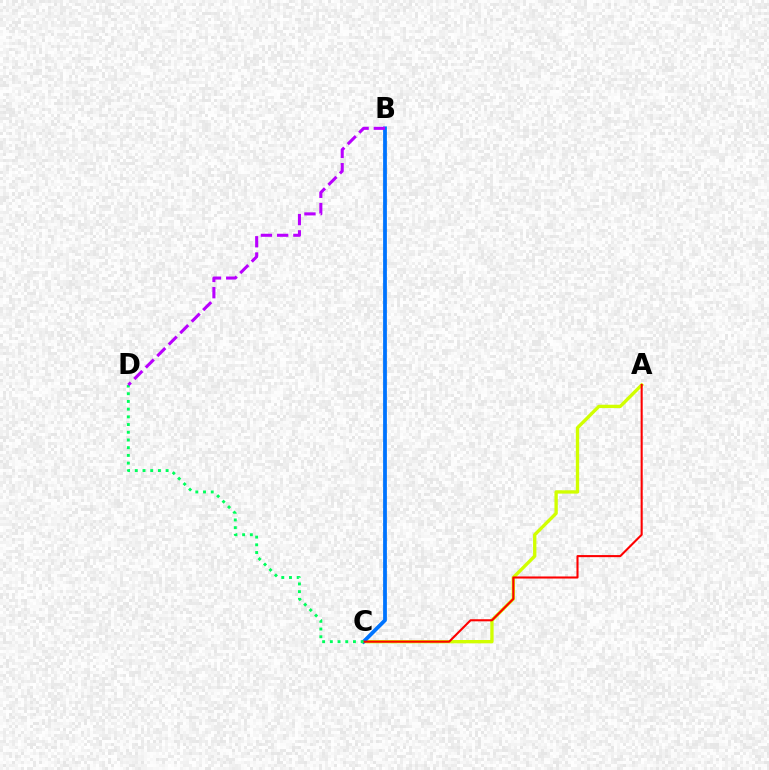{('A', 'C'): [{'color': '#d1ff00', 'line_style': 'solid', 'thickness': 2.4}, {'color': '#ff0000', 'line_style': 'solid', 'thickness': 1.5}], ('B', 'C'): [{'color': '#0074ff', 'line_style': 'solid', 'thickness': 2.73}], ('C', 'D'): [{'color': '#00ff5c', 'line_style': 'dotted', 'thickness': 2.09}], ('B', 'D'): [{'color': '#b900ff', 'line_style': 'dashed', 'thickness': 2.21}]}